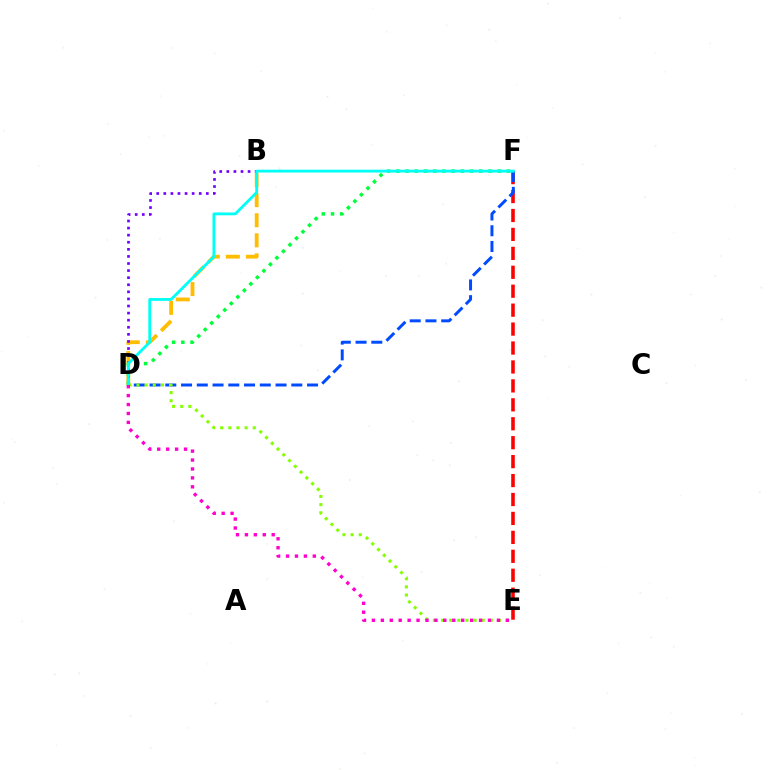{('E', 'F'): [{'color': '#ff0000', 'line_style': 'dashed', 'thickness': 2.57}], ('B', 'D'): [{'color': '#ffbd00', 'line_style': 'dashed', 'thickness': 2.73}, {'color': '#7200ff', 'line_style': 'dotted', 'thickness': 1.93}], ('D', 'F'): [{'color': '#004bff', 'line_style': 'dashed', 'thickness': 2.14}, {'color': '#00ff39', 'line_style': 'dotted', 'thickness': 2.51}, {'color': '#00fff6', 'line_style': 'solid', 'thickness': 2.03}], ('D', 'E'): [{'color': '#84ff00', 'line_style': 'dotted', 'thickness': 2.21}, {'color': '#ff00cf', 'line_style': 'dotted', 'thickness': 2.43}]}